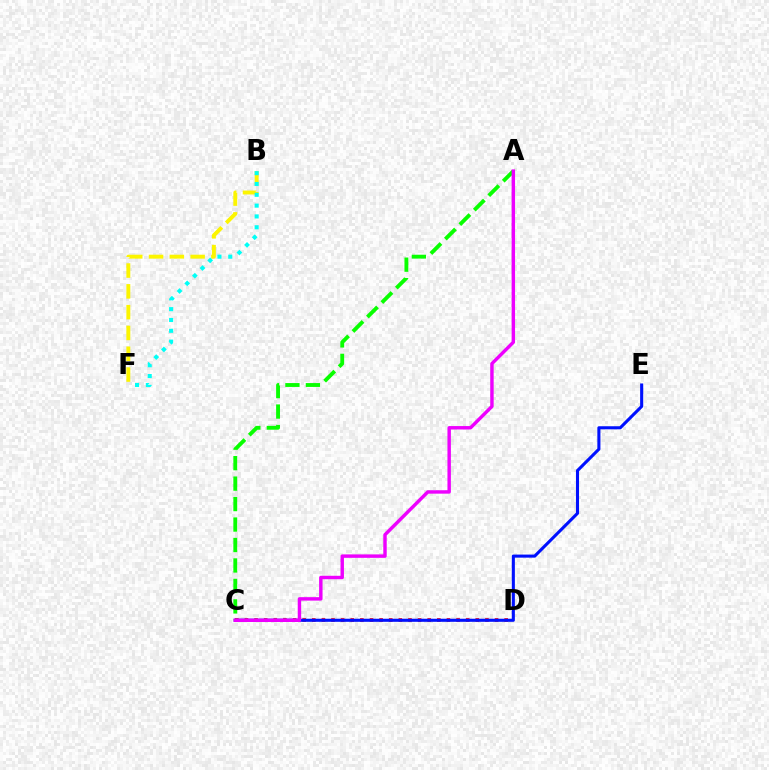{('B', 'F'): [{'color': '#fcf500', 'line_style': 'dashed', 'thickness': 2.83}, {'color': '#00fff6', 'line_style': 'dotted', 'thickness': 2.94}], ('C', 'D'): [{'color': '#ff0000', 'line_style': 'dotted', 'thickness': 2.61}], ('C', 'E'): [{'color': '#0010ff', 'line_style': 'solid', 'thickness': 2.22}], ('A', 'C'): [{'color': '#08ff00', 'line_style': 'dashed', 'thickness': 2.78}, {'color': '#ee00ff', 'line_style': 'solid', 'thickness': 2.47}]}